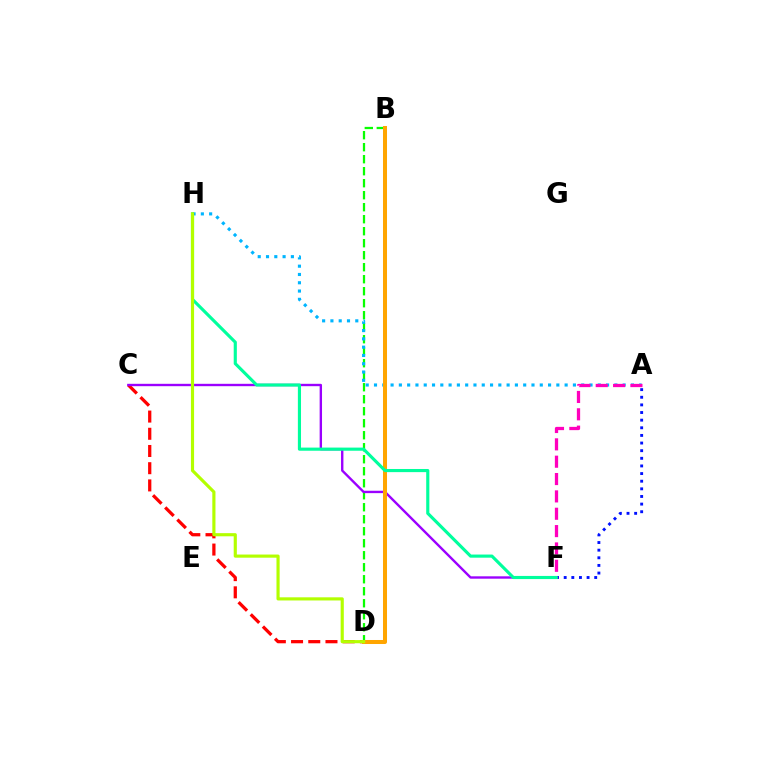{('C', 'D'): [{'color': '#ff0000', 'line_style': 'dashed', 'thickness': 2.34}], ('B', 'D'): [{'color': '#08ff00', 'line_style': 'dashed', 'thickness': 1.63}, {'color': '#ffa500', 'line_style': 'solid', 'thickness': 2.89}], ('C', 'F'): [{'color': '#9b00ff', 'line_style': 'solid', 'thickness': 1.71}], ('A', 'F'): [{'color': '#0010ff', 'line_style': 'dotted', 'thickness': 2.07}, {'color': '#ff00bd', 'line_style': 'dashed', 'thickness': 2.36}], ('A', 'H'): [{'color': '#00b5ff', 'line_style': 'dotted', 'thickness': 2.25}], ('F', 'H'): [{'color': '#00ff9d', 'line_style': 'solid', 'thickness': 2.26}], ('D', 'H'): [{'color': '#b3ff00', 'line_style': 'solid', 'thickness': 2.27}]}